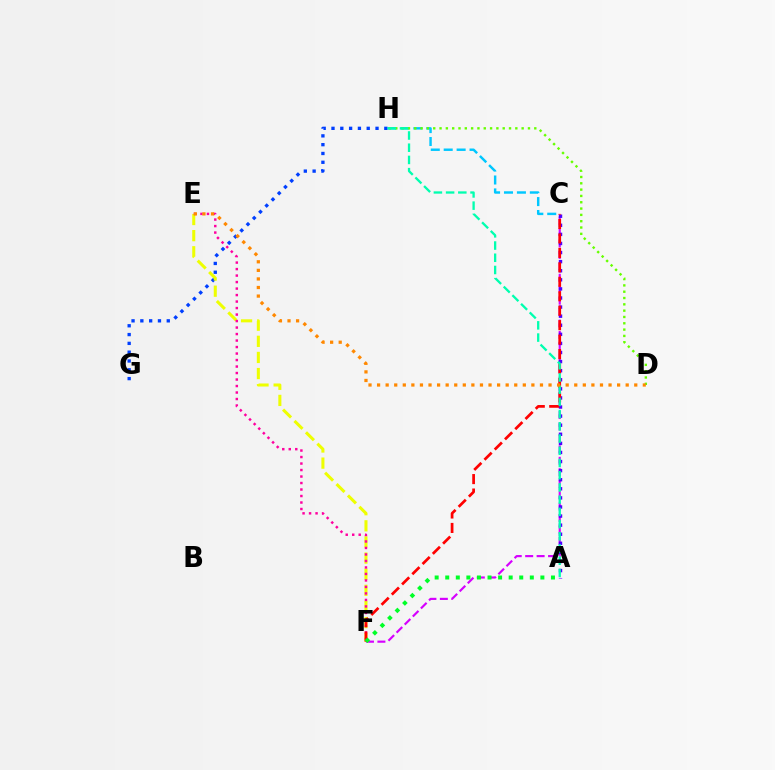{('C', 'F'): [{'color': '#d600ff', 'line_style': 'dashed', 'thickness': 1.55}, {'color': '#ff0000', 'line_style': 'dashed', 'thickness': 1.96}], ('C', 'H'): [{'color': '#00c7ff', 'line_style': 'dashed', 'thickness': 1.76}], ('A', 'C'): [{'color': '#4f00ff', 'line_style': 'dotted', 'thickness': 2.47}], ('D', 'H'): [{'color': '#66ff00', 'line_style': 'dotted', 'thickness': 1.72}], ('G', 'H'): [{'color': '#003fff', 'line_style': 'dotted', 'thickness': 2.39}], ('E', 'F'): [{'color': '#eeff00', 'line_style': 'dashed', 'thickness': 2.19}, {'color': '#ff00a0', 'line_style': 'dotted', 'thickness': 1.77}], ('A', 'F'): [{'color': '#00ff27', 'line_style': 'dotted', 'thickness': 2.87}], ('A', 'H'): [{'color': '#00ffaf', 'line_style': 'dashed', 'thickness': 1.66}], ('D', 'E'): [{'color': '#ff8800', 'line_style': 'dotted', 'thickness': 2.33}]}